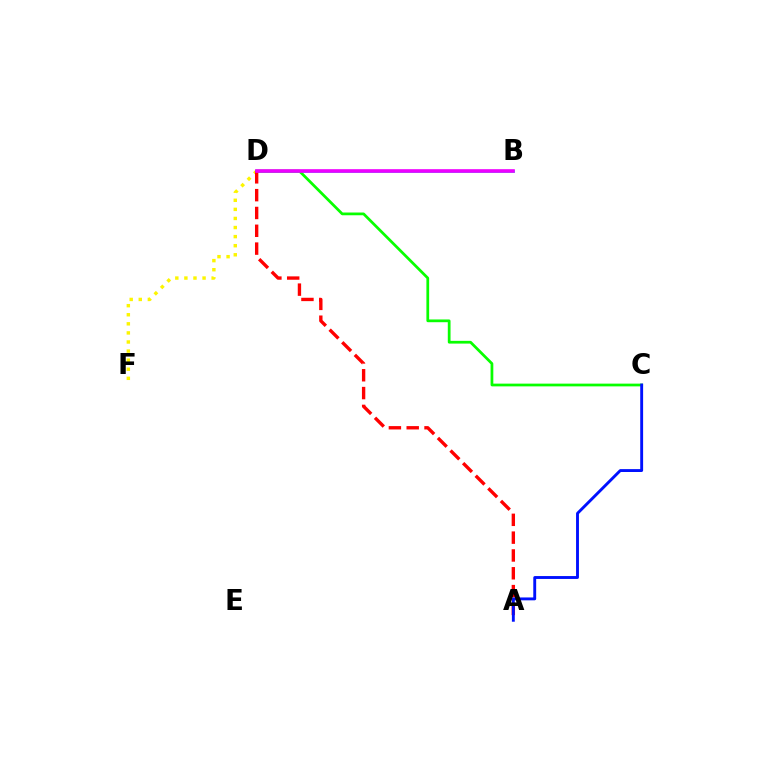{('D', 'F'): [{'color': '#fcf500', 'line_style': 'dotted', 'thickness': 2.47}], ('B', 'D'): [{'color': '#00fff6', 'line_style': 'solid', 'thickness': 2.04}, {'color': '#ee00ff', 'line_style': 'solid', 'thickness': 2.62}], ('C', 'D'): [{'color': '#08ff00', 'line_style': 'solid', 'thickness': 1.98}], ('A', 'D'): [{'color': '#ff0000', 'line_style': 'dashed', 'thickness': 2.42}], ('A', 'C'): [{'color': '#0010ff', 'line_style': 'solid', 'thickness': 2.07}]}